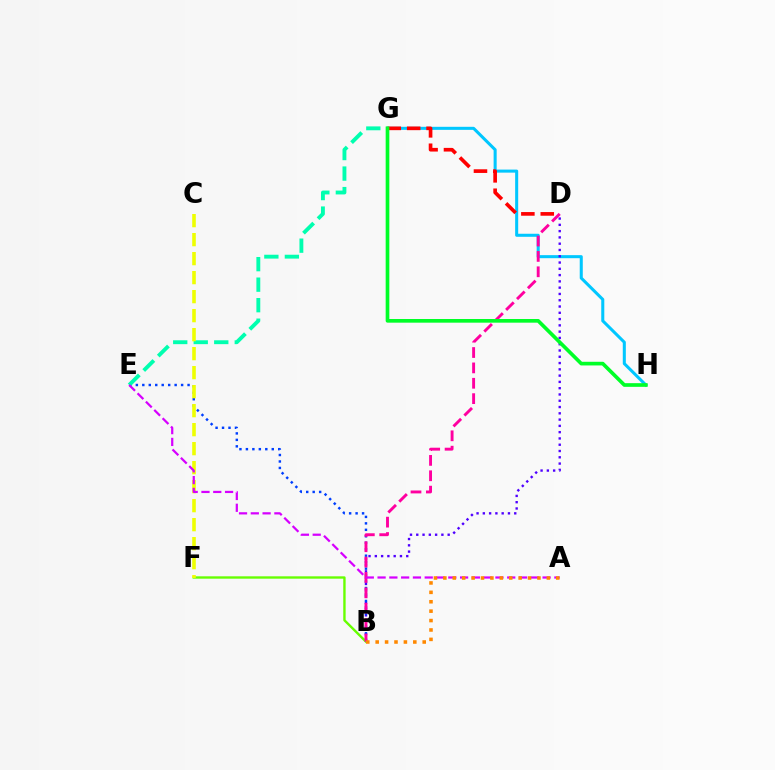{('G', 'H'): [{'color': '#00c7ff', 'line_style': 'solid', 'thickness': 2.19}, {'color': '#00ff27', 'line_style': 'solid', 'thickness': 2.64}], ('B', 'D'): [{'color': '#4f00ff', 'line_style': 'dotted', 'thickness': 1.71}, {'color': '#ff00a0', 'line_style': 'dashed', 'thickness': 2.09}], ('B', 'E'): [{'color': '#003fff', 'line_style': 'dotted', 'thickness': 1.76}], ('E', 'G'): [{'color': '#00ffaf', 'line_style': 'dashed', 'thickness': 2.79}], ('B', 'F'): [{'color': '#66ff00', 'line_style': 'solid', 'thickness': 1.71}], ('C', 'F'): [{'color': '#eeff00', 'line_style': 'dashed', 'thickness': 2.58}], ('D', 'G'): [{'color': '#ff0000', 'line_style': 'dashed', 'thickness': 2.64}], ('A', 'E'): [{'color': '#d600ff', 'line_style': 'dashed', 'thickness': 1.6}], ('A', 'B'): [{'color': '#ff8800', 'line_style': 'dotted', 'thickness': 2.56}]}